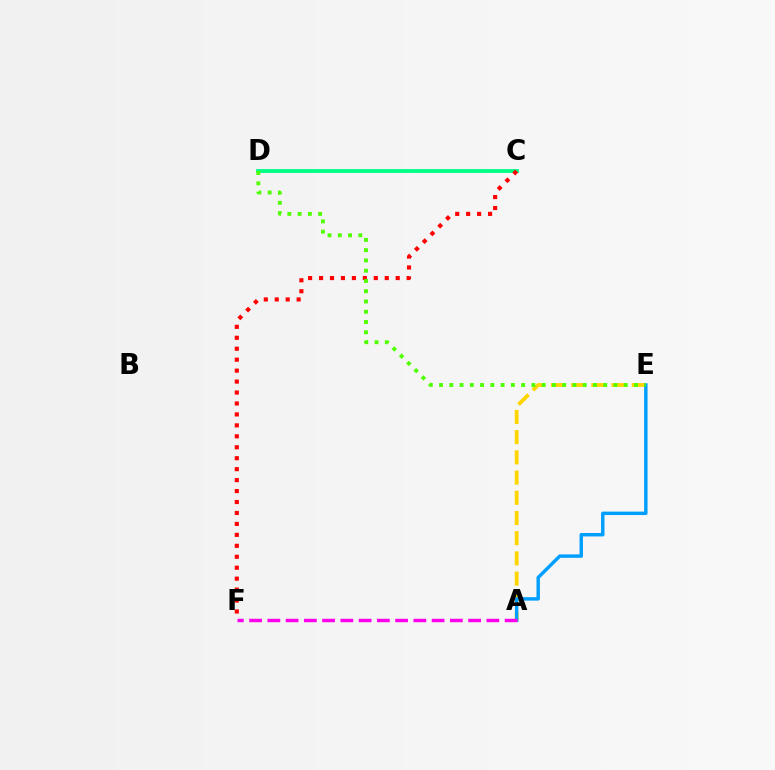{('A', 'E'): [{'color': '#ffd500', 'line_style': 'dashed', 'thickness': 2.75}, {'color': '#009eff', 'line_style': 'solid', 'thickness': 2.47}], ('C', 'D'): [{'color': '#3700ff', 'line_style': 'dashed', 'thickness': 1.53}, {'color': '#00ff86', 'line_style': 'solid', 'thickness': 2.75}], ('A', 'F'): [{'color': '#ff00ed', 'line_style': 'dashed', 'thickness': 2.48}], ('C', 'F'): [{'color': '#ff0000', 'line_style': 'dotted', 'thickness': 2.97}], ('D', 'E'): [{'color': '#4fff00', 'line_style': 'dotted', 'thickness': 2.79}]}